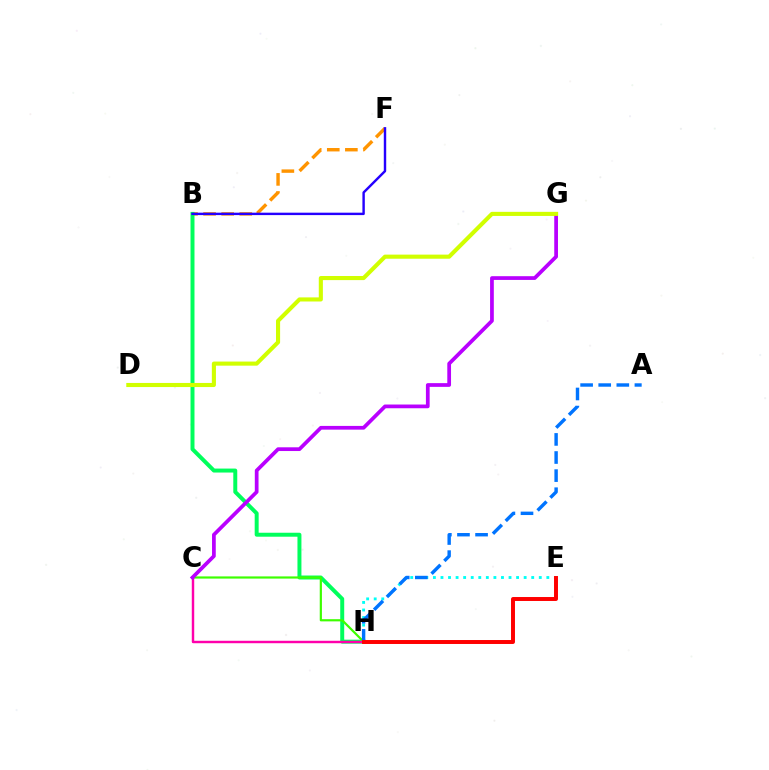{('B', 'F'): [{'color': '#ff9400', 'line_style': 'dashed', 'thickness': 2.46}, {'color': '#2500ff', 'line_style': 'solid', 'thickness': 1.74}], ('B', 'H'): [{'color': '#00ff5c', 'line_style': 'solid', 'thickness': 2.86}], ('C', 'H'): [{'color': '#3dff00', 'line_style': 'solid', 'thickness': 1.58}, {'color': '#ff00ac', 'line_style': 'solid', 'thickness': 1.75}], ('E', 'H'): [{'color': '#00fff6', 'line_style': 'dotted', 'thickness': 2.05}, {'color': '#ff0000', 'line_style': 'solid', 'thickness': 2.85}], ('A', 'H'): [{'color': '#0074ff', 'line_style': 'dashed', 'thickness': 2.46}], ('C', 'G'): [{'color': '#b900ff', 'line_style': 'solid', 'thickness': 2.69}], ('D', 'G'): [{'color': '#d1ff00', 'line_style': 'solid', 'thickness': 2.95}]}